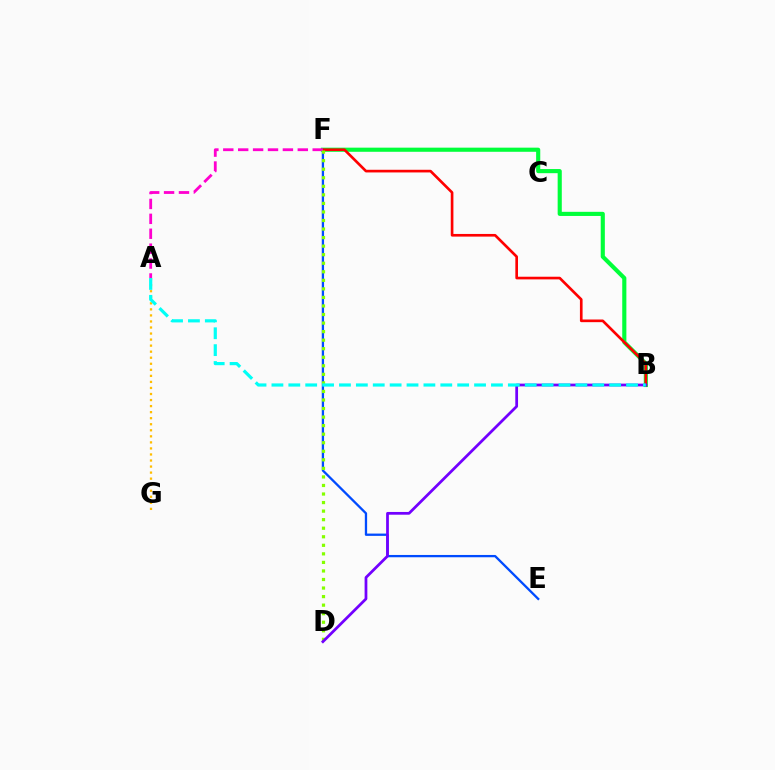{('E', 'F'): [{'color': '#004bff', 'line_style': 'solid', 'thickness': 1.65}], ('B', 'F'): [{'color': '#00ff39', 'line_style': 'solid', 'thickness': 2.97}, {'color': '#ff0000', 'line_style': 'solid', 'thickness': 1.91}], ('A', 'F'): [{'color': '#ff00cf', 'line_style': 'dashed', 'thickness': 2.02}], ('A', 'G'): [{'color': '#ffbd00', 'line_style': 'dotted', 'thickness': 1.64}], ('D', 'F'): [{'color': '#84ff00', 'line_style': 'dotted', 'thickness': 2.32}], ('B', 'D'): [{'color': '#7200ff', 'line_style': 'solid', 'thickness': 1.98}], ('A', 'B'): [{'color': '#00fff6', 'line_style': 'dashed', 'thickness': 2.29}]}